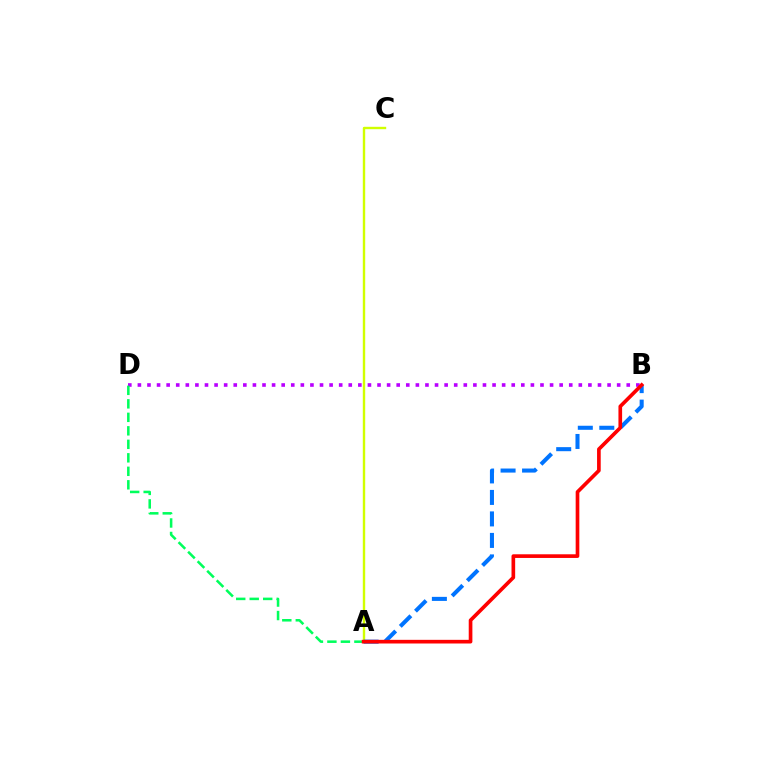{('B', 'D'): [{'color': '#b900ff', 'line_style': 'dotted', 'thickness': 2.6}], ('A', 'C'): [{'color': '#d1ff00', 'line_style': 'solid', 'thickness': 1.72}], ('A', 'D'): [{'color': '#00ff5c', 'line_style': 'dashed', 'thickness': 1.83}], ('A', 'B'): [{'color': '#0074ff', 'line_style': 'dashed', 'thickness': 2.92}, {'color': '#ff0000', 'line_style': 'solid', 'thickness': 2.64}]}